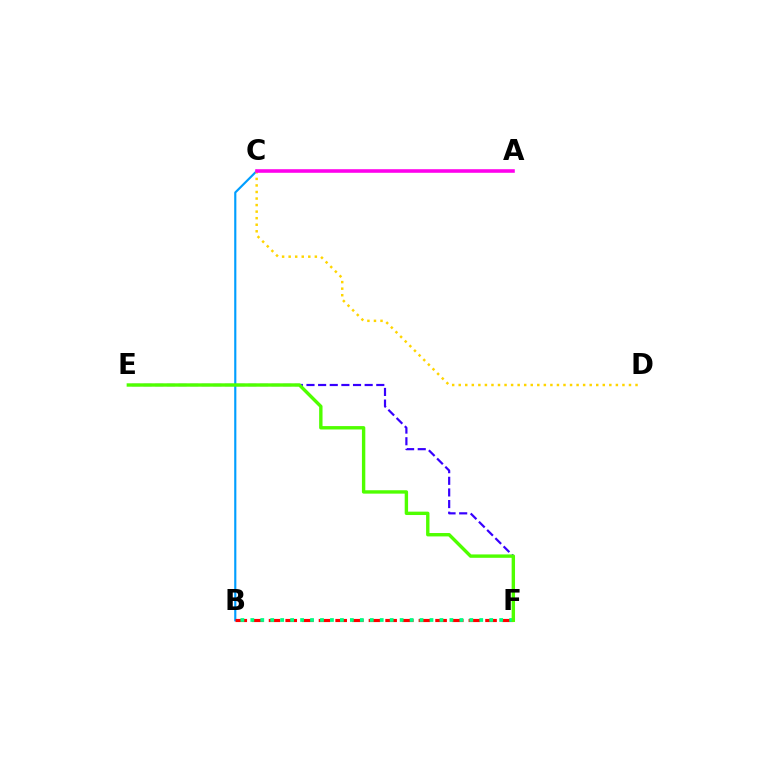{('B', 'C'): [{'color': '#009eff', 'line_style': 'solid', 'thickness': 1.55}], ('C', 'D'): [{'color': '#ffd500', 'line_style': 'dotted', 'thickness': 1.78}], ('A', 'C'): [{'color': '#ff00ed', 'line_style': 'solid', 'thickness': 2.58}], ('E', 'F'): [{'color': '#3700ff', 'line_style': 'dashed', 'thickness': 1.58}, {'color': '#4fff00', 'line_style': 'solid', 'thickness': 2.44}], ('B', 'F'): [{'color': '#ff0000', 'line_style': 'dashed', 'thickness': 2.26}, {'color': '#00ff86', 'line_style': 'dotted', 'thickness': 2.7}]}